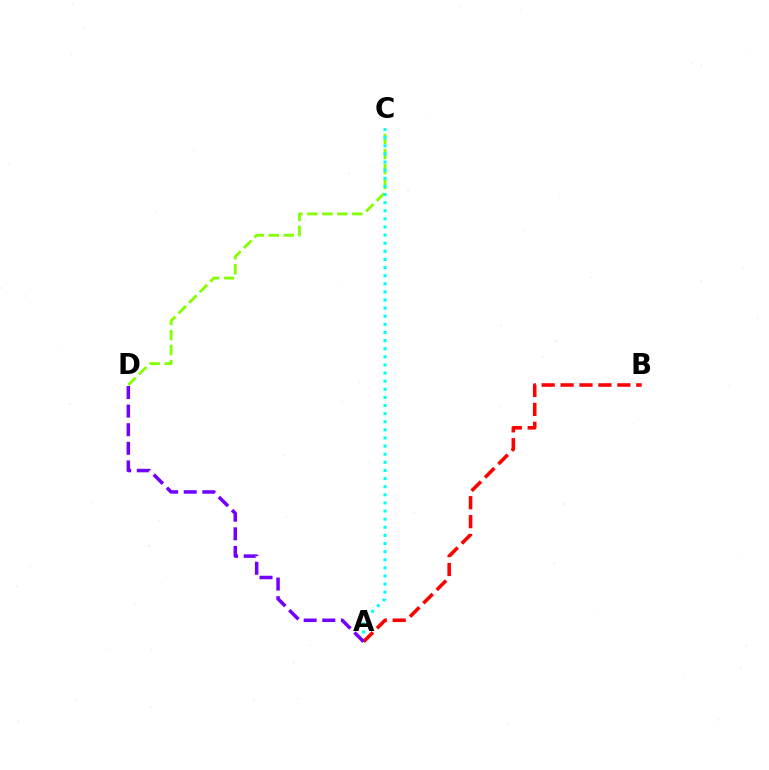{('C', 'D'): [{'color': '#84ff00', 'line_style': 'dashed', 'thickness': 2.04}], ('A', 'C'): [{'color': '#00fff6', 'line_style': 'dotted', 'thickness': 2.21}], ('A', 'B'): [{'color': '#ff0000', 'line_style': 'dashed', 'thickness': 2.57}], ('A', 'D'): [{'color': '#7200ff', 'line_style': 'dashed', 'thickness': 2.53}]}